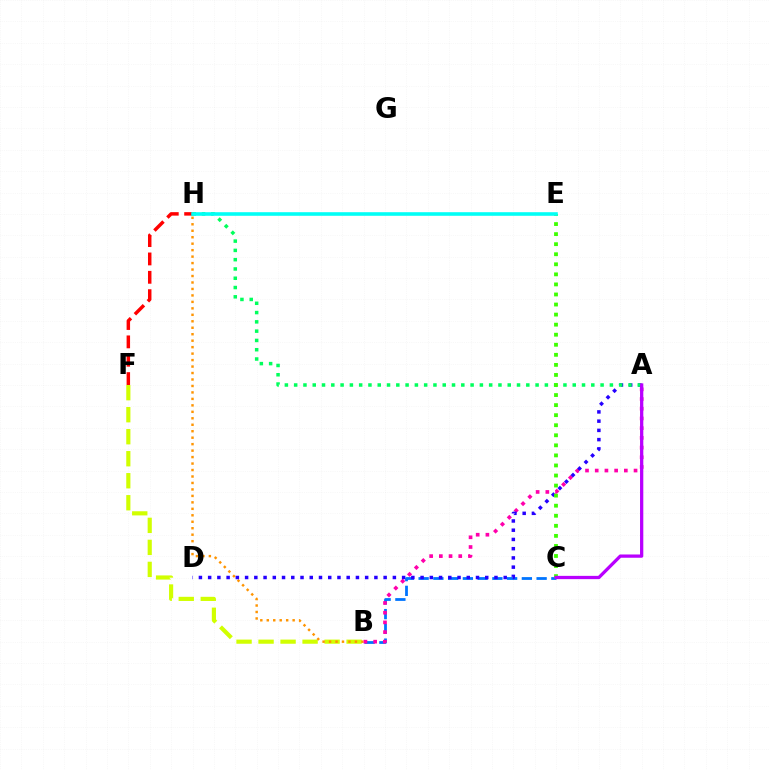{('B', 'C'): [{'color': '#0074ff', 'line_style': 'dashed', 'thickness': 2.0}], ('F', 'H'): [{'color': '#ff0000', 'line_style': 'dashed', 'thickness': 2.49}], ('B', 'F'): [{'color': '#d1ff00', 'line_style': 'dashed', 'thickness': 2.99}], ('B', 'H'): [{'color': '#ff9400', 'line_style': 'dotted', 'thickness': 1.76}], ('A', 'B'): [{'color': '#ff00ac', 'line_style': 'dotted', 'thickness': 2.64}], ('A', 'D'): [{'color': '#2500ff', 'line_style': 'dotted', 'thickness': 2.51}], ('A', 'H'): [{'color': '#00ff5c', 'line_style': 'dotted', 'thickness': 2.52}], ('C', 'E'): [{'color': '#3dff00', 'line_style': 'dotted', 'thickness': 2.73}], ('A', 'C'): [{'color': '#b900ff', 'line_style': 'solid', 'thickness': 2.36}], ('E', 'H'): [{'color': '#00fff6', 'line_style': 'solid', 'thickness': 2.58}]}